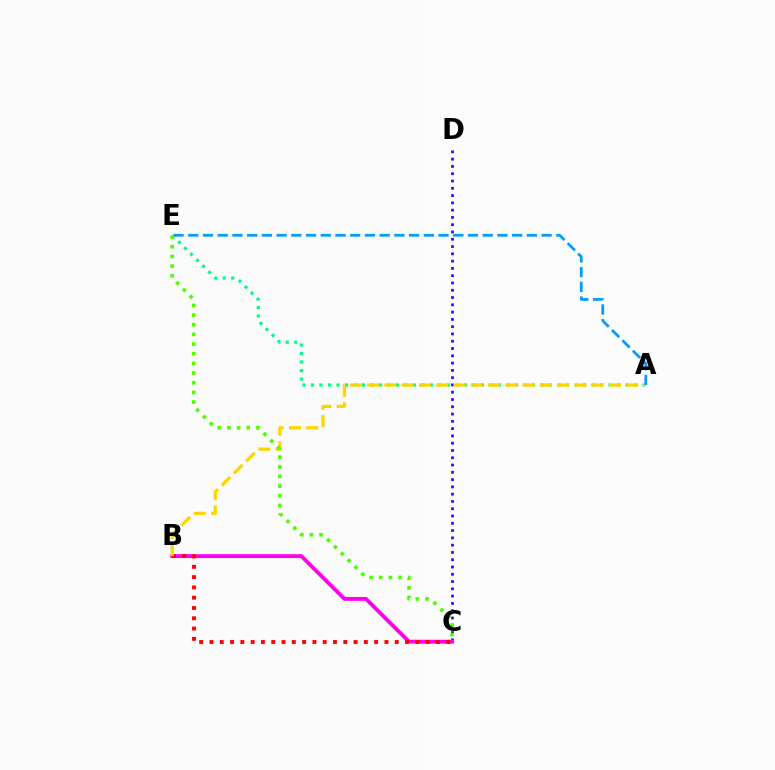{('A', 'E'): [{'color': '#00ff86', 'line_style': 'dotted', 'thickness': 2.31}, {'color': '#009eff', 'line_style': 'dashed', 'thickness': 2.0}], ('C', 'D'): [{'color': '#3700ff', 'line_style': 'dotted', 'thickness': 1.98}], ('B', 'C'): [{'color': '#ff00ed', 'line_style': 'solid', 'thickness': 2.77}, {'color': '#ff0000', 'line_style': 'dotted', 'thickness': 2.8}], ('A', 'B'): [{'color': '#ffd500', 'line_style': 'dashed', 'thickness': 2.35}], ('C', 'E'): [{'color': '#4fff00', 'line_style': 'dotted', 'thickness': 2.63}]}